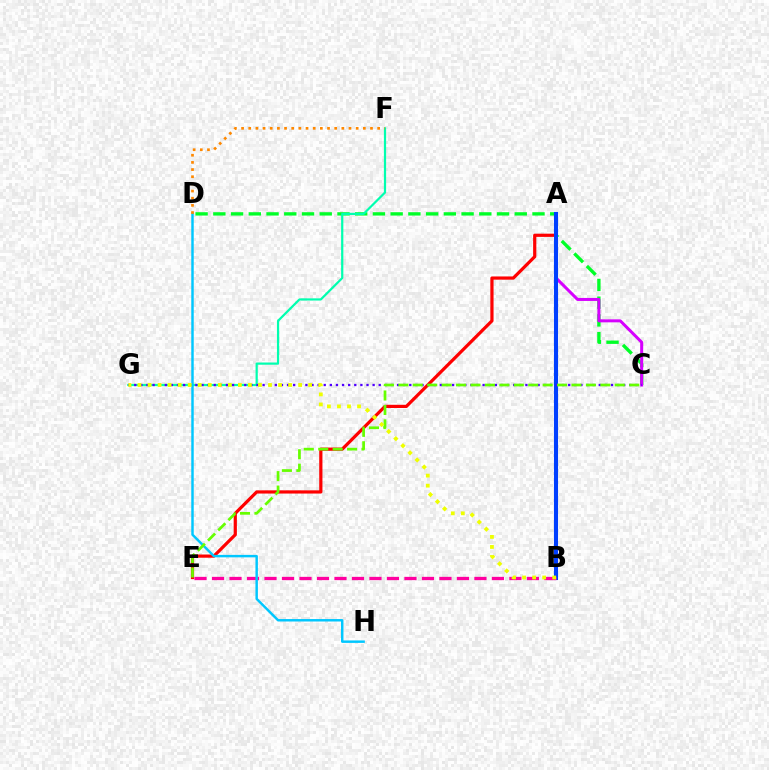{('A', 'E'): [{'color': '#ff0000', 'line_style': 'solid', 'thickness': 2.31}], ('C', 'D'): [{'color': '#00ff27', 'line_style': 'dashed', 'thickness': 2.41}], ('F', 'G'): [{'color': '#00ffaf', 'line_style': 'solid', 'thickness': 1.59}], ('A', 'C'): [{'color': '#d600ff', 'line_style': 'solid', 'thickness': 2.17}], ('A', 'B'): [{'color': '#003fff', 'line_style': 'solid', 'thickness': 2.94}], ('C', 'G'): [{'color': '#4f00ff', 'line_style': 'dotted', 'thickness': 1.66}], ('B', 'E'): [{'color': '#ff00a0', 'line_style': 'dashed', 'thickness': 2.38}], ('D', 'H'): [{'color': '#00c7ff', 'line_style': 'solid', 'thickness': 1.77}], ('C', 'E'): [{'color': '#66ff00', 'line_style': 'dashed', 'thickness': 1.96}], ('B', 'G'): [{'color': '#eeff00', 'line_style': 'dotted', 'thickness': 2.73}], ('D', 'F'): [{'color': '#ff8800', 'line_style': 'dotted', 'thickness': 1.95}]}